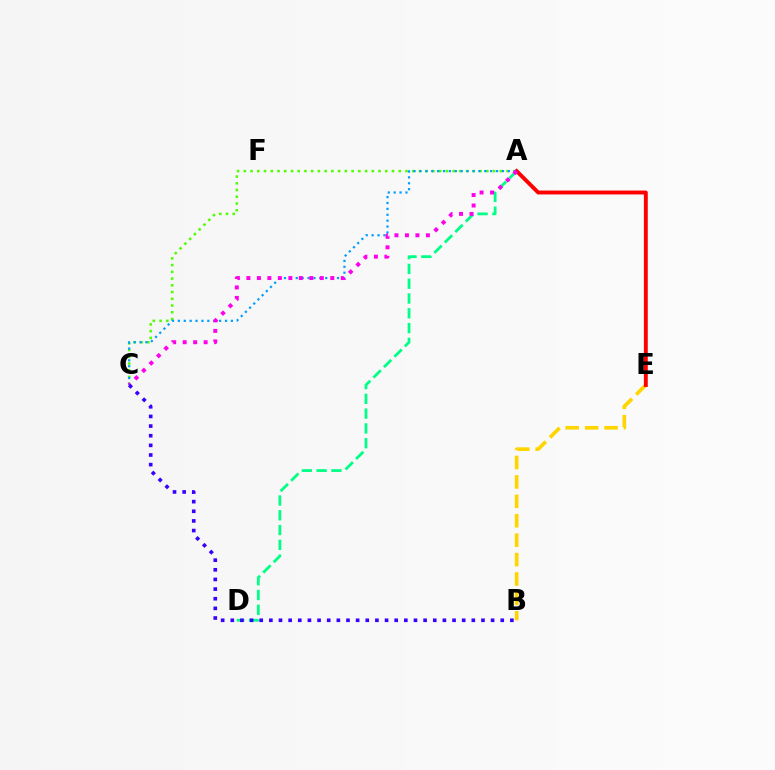{('B', 'E'): [{'color': '#ffd500', 'line_style': 'dashed', 'thickness': 2.64}], ('A', 'C'): [{'color': '#4fff00', 'line_style': 'dotted', 'thickness': 1.83}, {'color': '#009eff', 'line_style': 'dotted', 'thickness': 1.6}, {'color': '#ff00ed', 'line_style': 'dotted', 'thickness': 2.85}], ('A', 'D'): [{'color': '#00ff86', 'line_style': 'dashed', 'thickness': 2.01}], ('A', 'E'): [{'color': '#ff0000', 'line_style': 'solid', 'thickness': 2.81}], ('B', 'C'): [{'color': '#3700ff', 'line_style': 'dotted', 'thickness': 2.62}]}